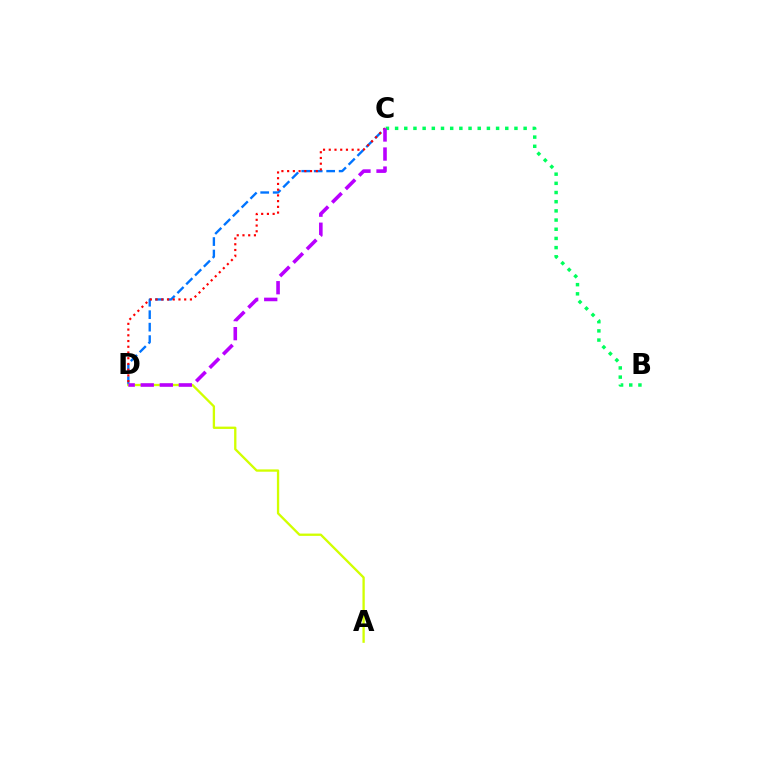{('C', 'D'): [{'color': '#0074ff', 'line_style': 'dashed', 'thickness': 1.69}, {'color': '#ff0000', 'line_style': 'dotted', 'thickness': 1.56}, {'color': '#b900ff', 'line_style': 'dashed', 'thickness': 2.59}], ('B', 'C'): [{'color': '#00ff5c', 'line_style': 'dotted', 'thickness': 2.49}], ('A', 'D'): [{'color': '#d1ff00', 'line_style': 'solid', 'thickness': 1.67}]}